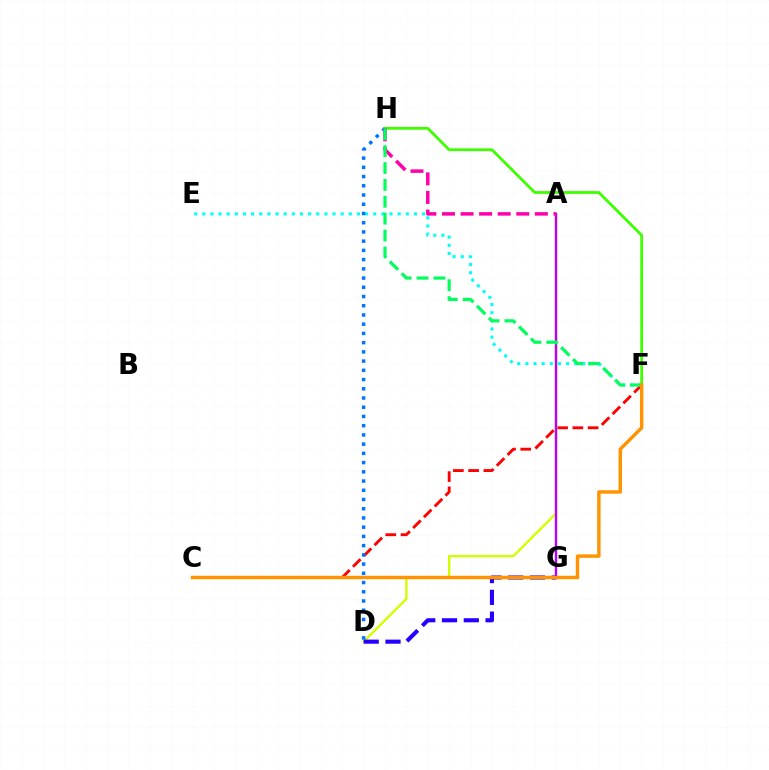{('C', 'F'): [{'color': '#ff0000', 'line_style': 'dashed', 'thickness': 2.07}, {'color': '#ff9400', 'line_style': 'solid', 'thickness': 2.47}], ('F', 'H'): [{'color': '#3dff00', 'line_style': 'solid', 'thickness': 2.01}, {'color': '#00ff5c', 'line_style': 'dashed', 'thickness': 2.29}], ('E', 'F'): [{'color': '#00fff6', 'line_style': 'dotted', 'thickness': 2.21}], ('A', 'D'): [{'color': '#d1ff00', 'line_style': 'solid', 'thickness': 1.71}], ('D', 'H'): [{'color': '#0074ff', 'line_style': 'dotted', 'thickness': 2.51}], ('A', 'G'): [{'color': '#b900ff', 'line_style': 'solid', 'thickness': 1.73}], ('A', 'H'): [{'color': '#ff00ac', 'line_style': 'dashed', 'thickness': 2.52}], ('D', 'G'): [{'color': '#2500ff', 'line_style': 'dashed', 'thickness': 2.96}]}